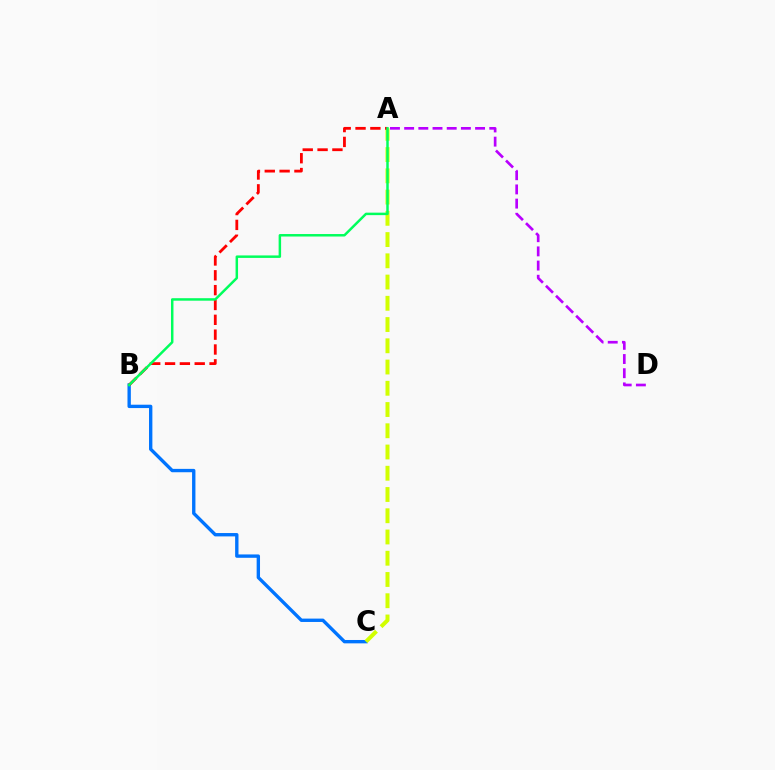{('A', 'D'): [{'color': '#b900ff', 'line_style': 'dashed', 'thickness': 1.93}], ('B', 'C'): [{'color': '#0074ff', 'line_style': 'solid', 'thickness': 2.42}], ('A', 'C'): [{'color': '#d1ff00', 'line_style': 'dashed', 'thickness': 2.89}], ('A', 'B'): [{'color': '#ff0000', 'line_style': 'dashed', 'thickness': 2.02}, {'color': '#00ff5c', 'line_style': 'solid', 'thickness': 1.79}]}